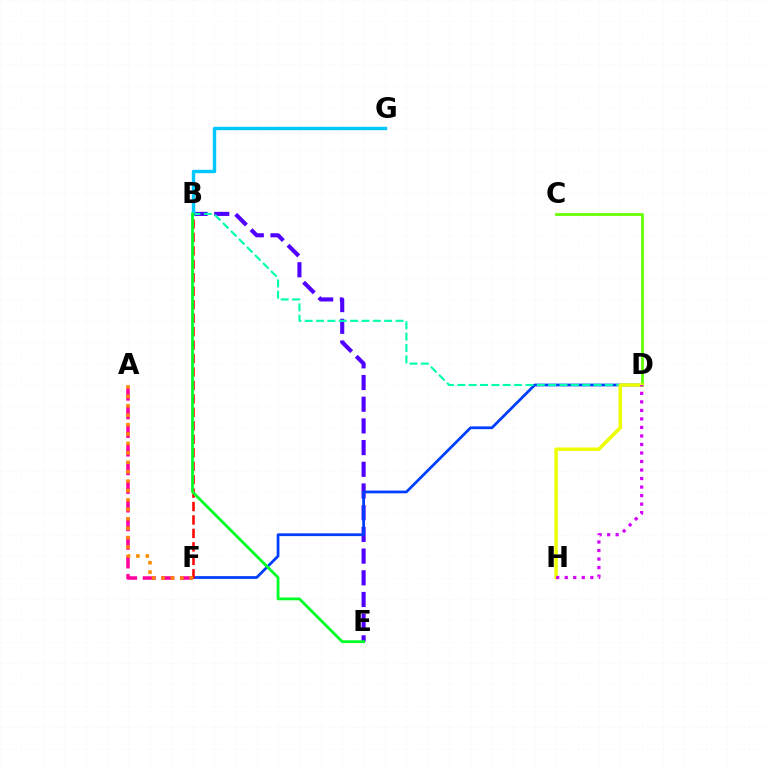{('B', 'E'): [{'color': '#4f00ff', 'line_style': 'dashed', 'thickness': 2.95}, {'color': '#00ff27', 'line_style': 'solid', 'thickness': 2.0}], ('A', 'F'): [{'color': '#ff00a0', 'line_style': 'dashed', 'thickness': 2.53}, {'color': '#ff8800', 'line_style': 'dotted', 'thickness': 2.56}], ('D', 'F'): [{'color': '#003fff', 'line_style': 'solid', 'thickness': 1.99}], ('B', 'D'): [{'color': '#00ffaf', 'line_style': 'dashed', 'thickness': 1.54}], ('B', 'G'): [{'color': '#00c7ff', 'line_style': 'solid', 'thickness': 2.45}], ('B', 'F'): [{'color': '#ff0000', 'line_style': 'dashed', 'thickness': 1.83}], ('C', 'D'): [{'color': '#66ff00', 'line_style': 'solid', 'thickness': 2.0}], ('D', 'H'): [{'color': '#eeff00', 'line_style': 'solid', 'thickness': 2.49}, {'color': '#d600ff', 'line_style': 'dotted', 'thickness': 2.31}]}